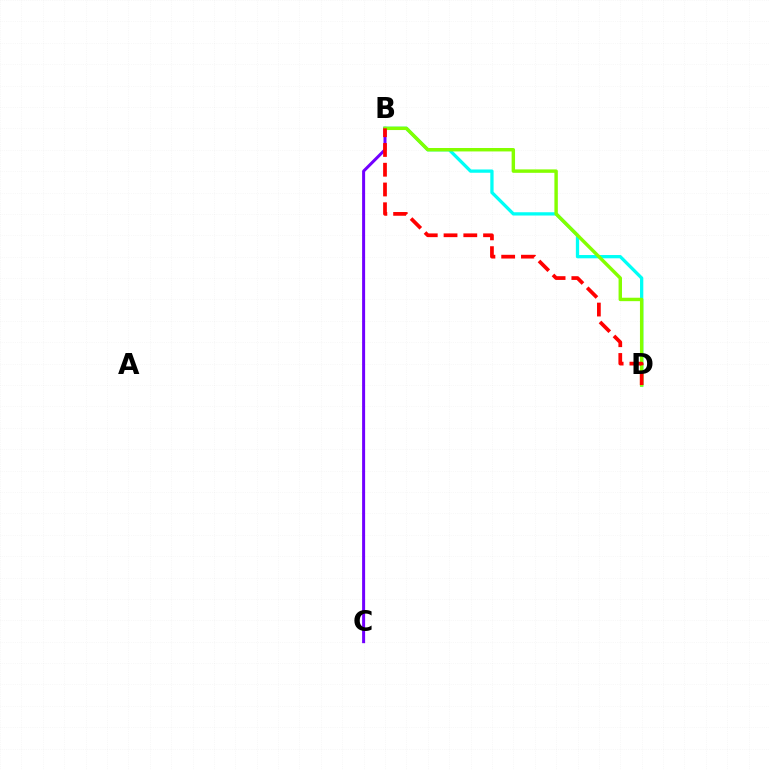{('B', 'D'): [{'color': '#00fff6', 'line_style': 'solid', 'thickness': 2.37}, {'color': '#84ff00', 'line_style': 'solid', 'thickness': 2.47}, {'color': '#ff0000', 'line_style': 'dashed', 'thickness': 2.68}], ('B', 'C'): [{'color': '#7200ff', 'line_style': 'solid', 'thickness': 2.16}]}